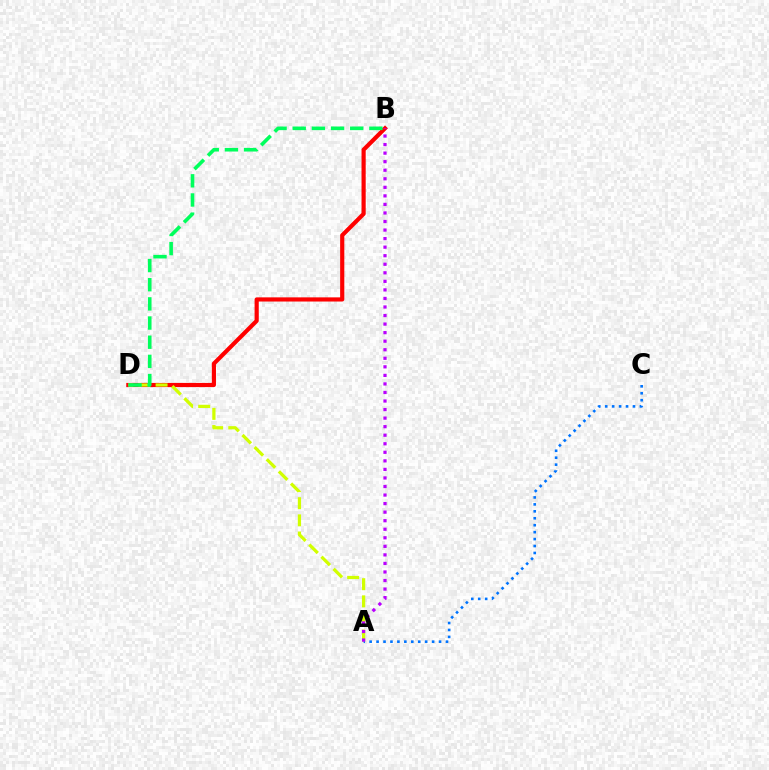{('B', 'D'): [{'color': '#ff0000', 'line_style': 'solid', 'thickness': 3.0}, {'color': '#00ff5c', 'line_style': 'dashed', 'thickness': 2.6}], ('A', 'D'): [{'color': '#d1ff00', 'line_style': 'dashed', 'thickness': 2.33}], ('A', 'C'): [{'color': '#0074ff', 'line_style': 'dotted', 'thickness': 1.89}], ('A', 'B'): [{'color': '#b900ff', 'line_style': 'dotted', 'thickness': 2.32}]}